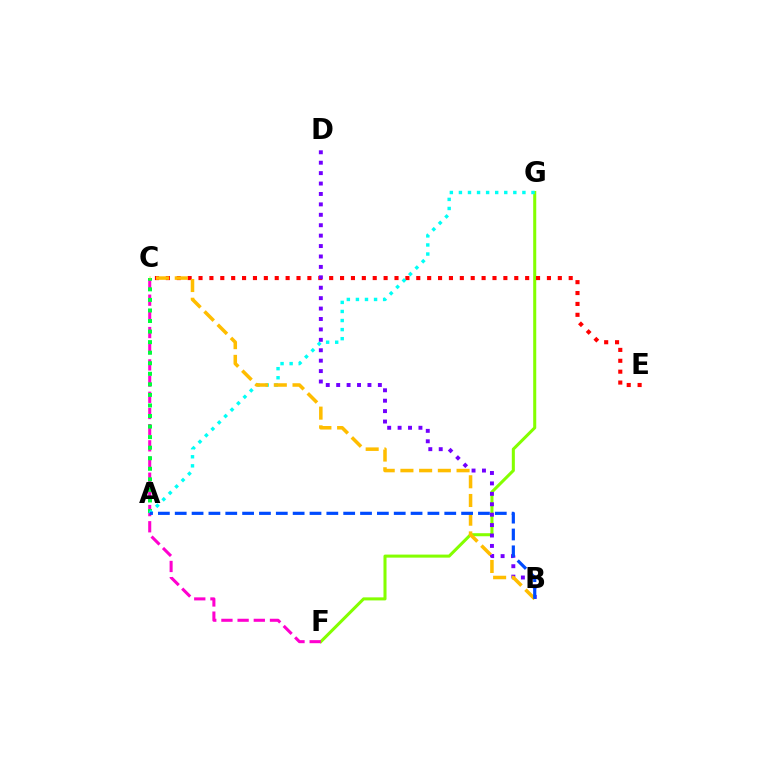{('F', 'G'): [{'color': '#84ff00', 'line_style': 'solid', 'thickness': 2.19}], ('C', 'F'): [{'color': '#ff00cf', 'line_style': 'dashed', 'thickness': 2.2}], ('C', 'E'): [{'color': '#ff0000', 'line_style': 'dotted', 'thickness': 2.96}], ('B', 'D'): [{'color': '#7200ff', 'line_style': 'dotted', 'thickness': 2.83}], ('A', 'C'): [{'color': '#00ff39', 'line_style': 'dotted', 'thickness': 2.87}], ('A', 'G'): [{'color': '#00fff6', 'line_style': 'dotted', 'thickness': 2.46}], ('B', 'C'): [{'color': '#ffbd00', 'line_style': 'dashed', 'thickness': 2.54}], ('A', 'B'): [{'color': '#004bff', 'line_style': 'dashed', 'thickness': 2.29}]}